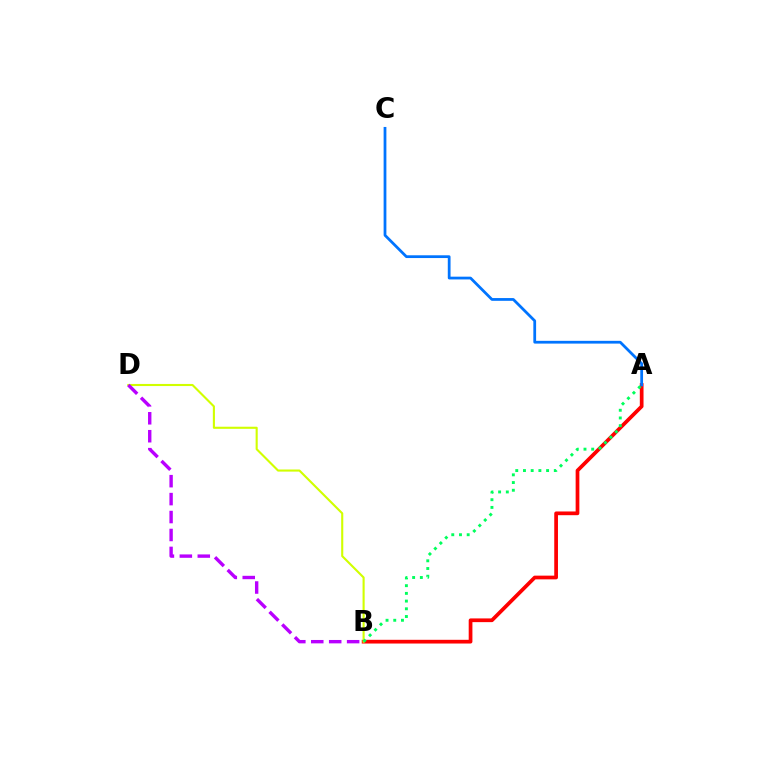{('A', 'B'): [{'color': '#ff0000', 'line_style': 'solid', 'thickness': 2.68}, {'color': '#00ff5c', 'line_style': 'dotted', 'thickness': 2.09}], ('B', 'D'): [{'color': '#d1ff00', 'line_style': 'solid', 'thickness': 1.52}, {'color': '#b900ff', 'line_style': 'dashed', 'thickness': 2.44}], ('A', 'C'): [{'color': '#0074ff', 'line_style': 'solid', 'thickness': 1.99}]}